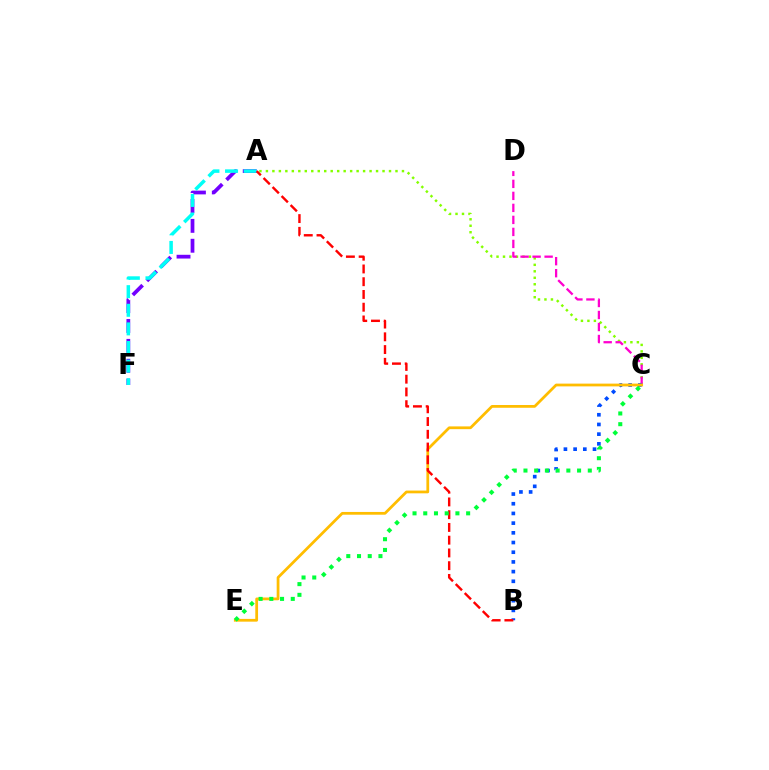{('A', 'C'): [{'color': '#84ff00', 'line_style': 'dotted', 'thickness': 1.76}], ('C', 'D'): [{'color': '#ff00cf', 'line_style': 'dashed', 'thickness': 1.63}], ('B', 'C'): [{'color': '#004bff', 'line_style': 'dotted', 'thickness': 2.63}], ('C', 'E'): [{'color': '#ffbd00', 'line_style': 'solid', 'thickness': 1.99}, {'color': '#00ff39', 'line_style': 'dotted', 'thickness': 2.91}], ('A', 'F'): [{'color': '#7200ff', 'line_style': 'dashed', 'thickness': 2.7}, {'color': '#00fff6', 'line_style': 'dashed', 'thickness': 2.53}], ('A', 'B'): [{'color': '#ff0000', 'line_style': 'dashed', 'thickness': 1.73}]}